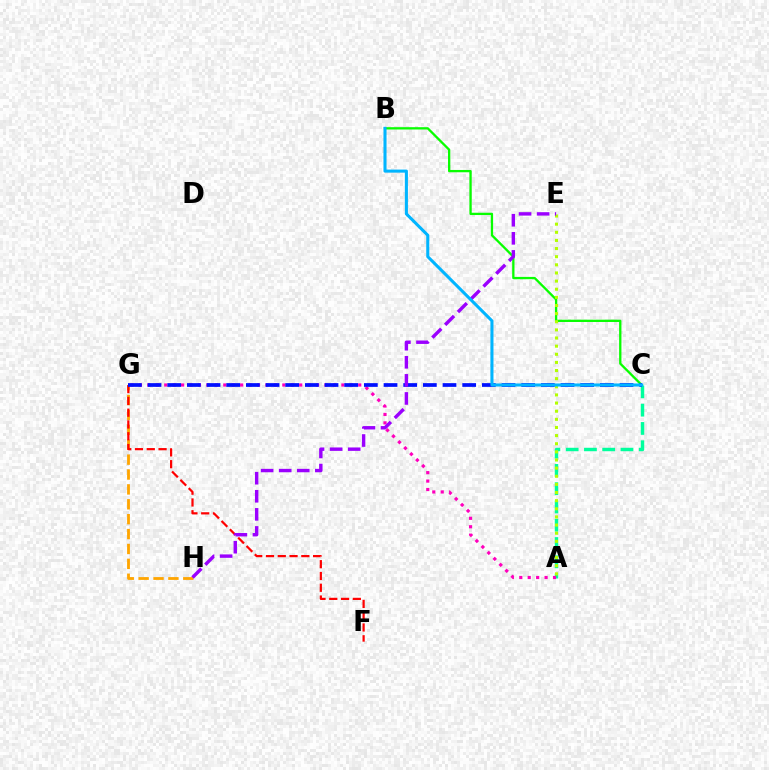{('A', 'C'): [{'color': '#00ff9d', 'line_style': 'dashed', 'thickness': 2.48}], ('B', 'C'): [{'color': '#08ff00', 'line_style': 'solid', 'thickness': 1.66}, {'color': '#00b5ff', 'line_style': 'solid', 'thickness': 2.2}], ('A', 'G'): [{'color': '#ff00bd', 'line_style': 'dotted', 'thickness': 2.29}], ('G', 'H'): [{'color': '#ffa500', 'line_style': 'dashed', 'thickness': 2.02}], ('F', 'G'): [{'color': '#ff0000', 'line_style': 'dashed', 'thickness': 1.6}], ('C', 'G'): [{'color': '#0010ff', 'line_style': 'dashed', 'thickness': 2.67}], ('A', 'E'): [{'color': '#b3ff00', 'line_style': 'dotted', 'thickness': 2.21}], ('E', 'H'): [{'color': '#9b00ff', 'line_style': 'dashed', 'thickness': 2.46}]}